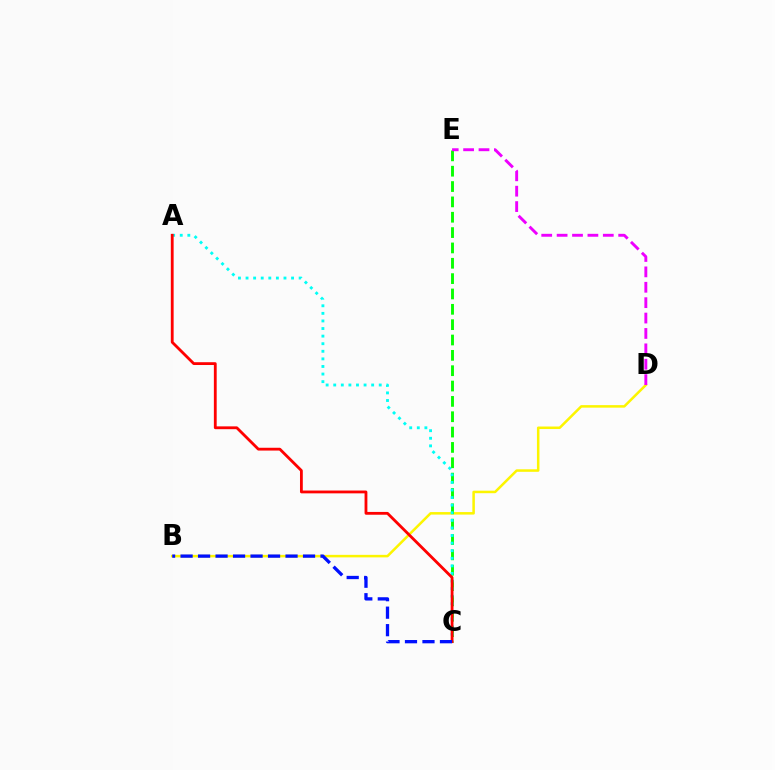{('B', 'D'): [{'color': '#fcf500', 'line_style': 'solid', 'thickness': 1.82}], ('C', 'E'): [{'color': '#08ff00', 'line_style': 'dashed', 'thickness': 2.08}], ('A', 'C'): [{'color': '#00fff6', 'line_style': 'dotted', 'thickness': 2.06}, {'color': '#ff0000', 'line_style': 'solid', 'thickness': 2.02}], ('D', 'E'): [{'color': '#ee00ff', 'line_style': 'dashed', 'thickness': 2.09}], ('B', 'C'): [{'color': '#0010ff', 'line_style': 'dashed', 'thickness': 2.38}]}